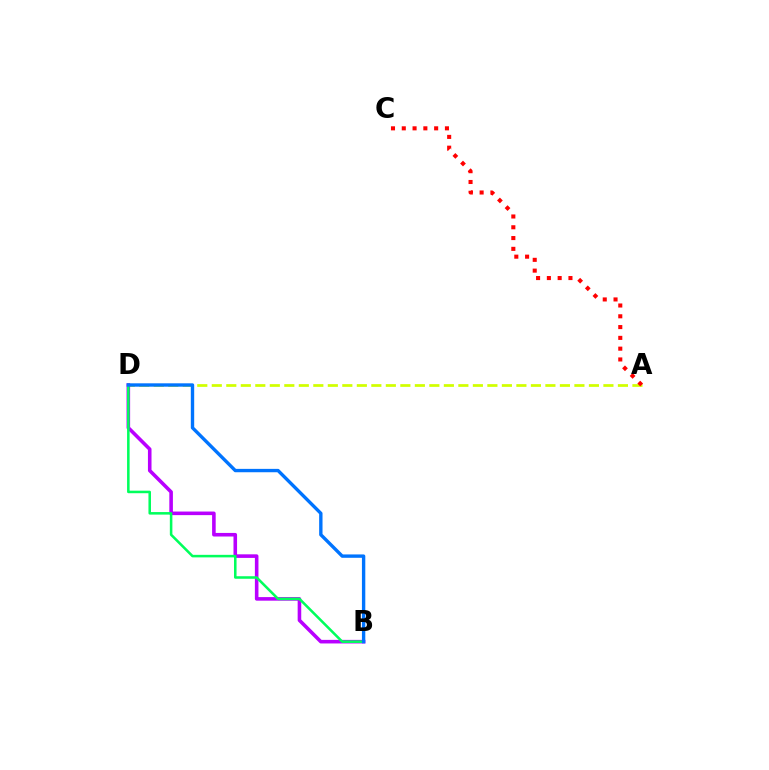{('A', 'D'): [{'color': '#d1ff00', 'line_style': 'dashed', 'thickness': 1.97}], ('B', 'D'): [{'color': '#b900ff', 'line_style': 'solid', 'thickness': 2.58}, {'color': '#00ff5c', 'line_style': 'solid', 'thickness': 1.83}, {'color': '#0074ff', 'line_style': 'solid', 'thickness': 2.43}], ('A', 'C'): [{'color': '#ff0000', 'line_style': 'dotted', 'thickness': 2.93}]}